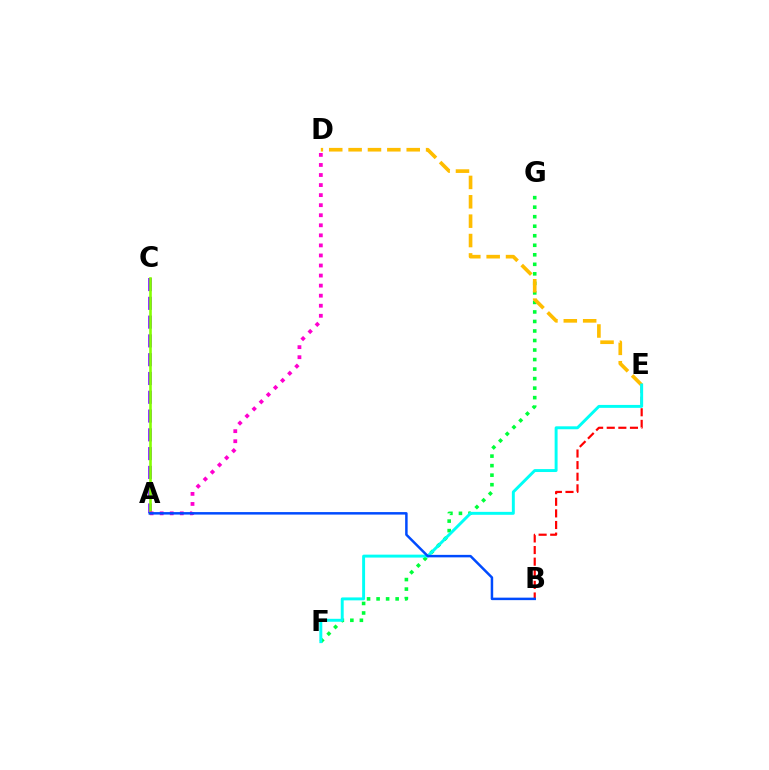{('A', 'C'): [{'color': '#7200ff', 'line_style': 'dashed', 'thickness': 2.55}, {'color': '#84ff00', 'line_style': 'solid', 'thickness': 1.86}], ('F', 'G'): [{'color': '#00ff39', 'line_style': 'dotted', 'thickness': 2.59}], ('B', 'E'): [{'color': '#ff0000', 'line_style': 'dashed', 'thickness': 1.58}], ('D', 'E'): [{'color': '#ffbd00', 'line_style': 'dashed', 'thickness': 2.63}], ('A', 'D'): [{'color': '#ff00cf', 'line_style': 'dotted', 'thickness': 2.73}], ('E', 'F'): [{'color': '#00fff6', 'line_style': 'solid', 'thickness': 2.11}], ('A', 'B'): [{'color': '#004bff', 'line_style': 'solid', 'thickness': 1.79}]}